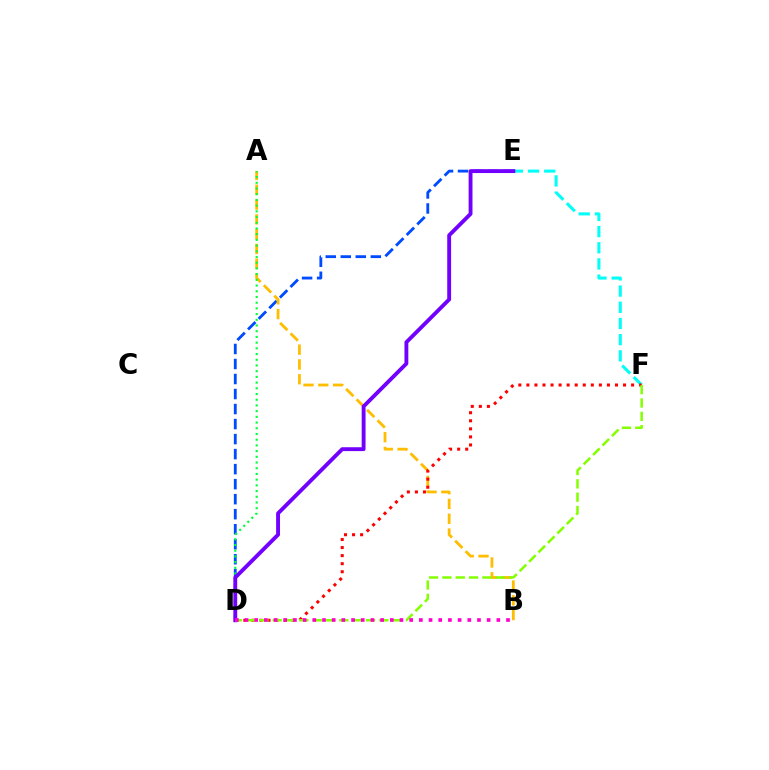{('E', 'F'): [{'color': '#00fff6', 'line_style': 'dashed', 'thickness': 2.2}], ('D', 'E'): [{'color': '#004bff', 'line_style': 'dashed', 'thickness': 2.04}, {'color': '#7200ff', 'line_style': 'solid', 'thickness': 2.78}], ('A', 'B'): [{'color': '#ffbd00', 'line_style': 'dashed', 'thickness': 2.01}], ('A', 'D'): [{'color': '#00ff39', 'line_style': 'dotted', 'thickness': 1.55}], ('D', 'F'): [{'color': '#ff0000', 'line_style': 'dotted', 'thickness': 2.19}, {'color': '#84ff00', 'line_style': 'dashed', 'thickness': 1.81}], ('B', 'D'): [{'color': '#ff00cf', 'line_style': 'dotted', 'thickness': 2.63}]}